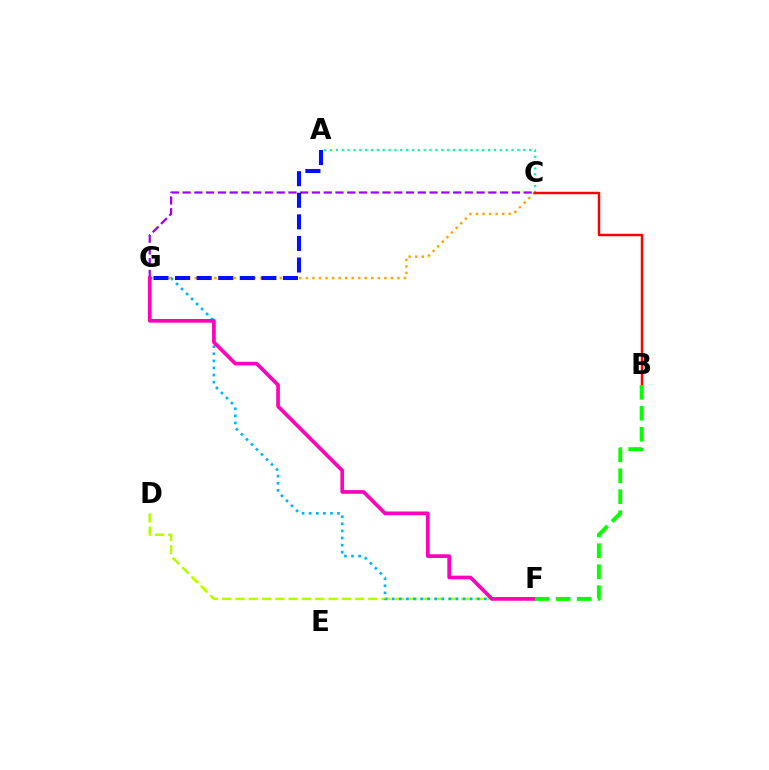{('D', 'F'): [{'color': '#b3ff00', 'line_style': 'dashed', 'thickness': 1.8}], ('A', 'C'): [{'color': '#00ff9d', 'line_style': 'dotted', 'thickness': 1.59}], ('F', 'G'): [{'color': '#00b5ff', 'line_style': 'dotted', 'thickness': 1.93}, {'color': '#ff00bd', 'line_style': 'solid', 'thickness': 2.64}], ('C', 'G'): [{'color': '#ffa500', 'line_style': 'dotted', 'thickness': 1.78}, {'color': '#9b00ff', 'line_style': 'dashed', 'thickness': 1.6}], ('B', 'C'): [{'color': '#ff0000', 'line_style': 'solid', 'thickness': 1.76}], ('A', 'G'): [{'color': '#0010ff', 'line_style': 'dashed', 'thickness': 2.93}], ('B', 'F'): [{'color': '#08ff00', 'line_style': 'dashed', 'thickness': 2.85}]}